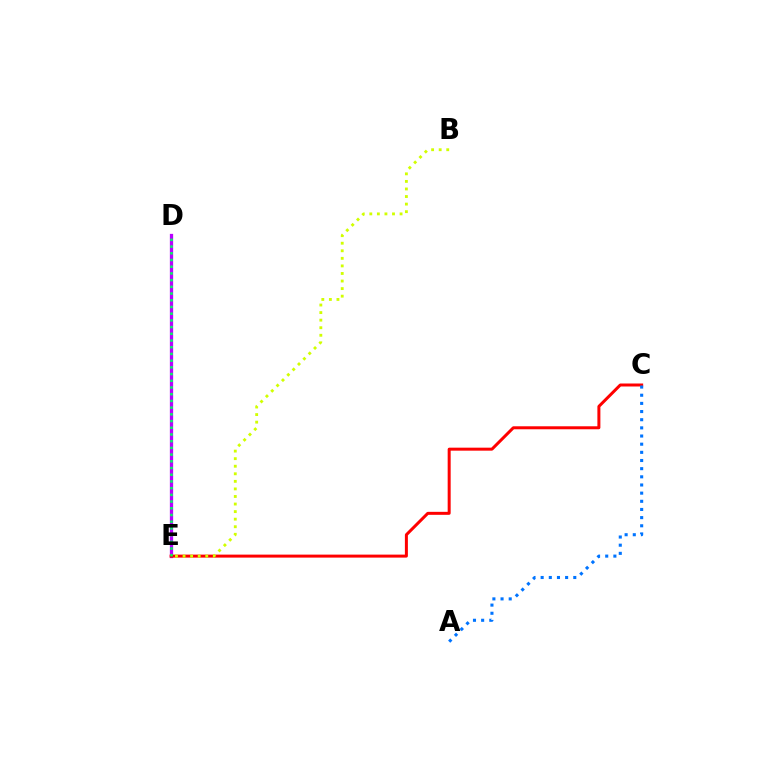{('D', 'E'): [{'color': '#b900ff', 'line_style': 'solid', 'thickness': 2.35}, {'color': '#00ff5c', 'line_style': 'dotted', 'thickness': 1.82}], ('C', 'E'): [{'color': '#ff0000', 'line_style': 'solid', 'thickness': 2.16}], ('A', 'C'): [{'color': '#0074ff', 'line_style': 'dotted', 'thickness': 2.22}], ('B', 'E'): [{'color': '#d1ff00', 'line_style': 'dotted', 'thickness': 2.05}]}